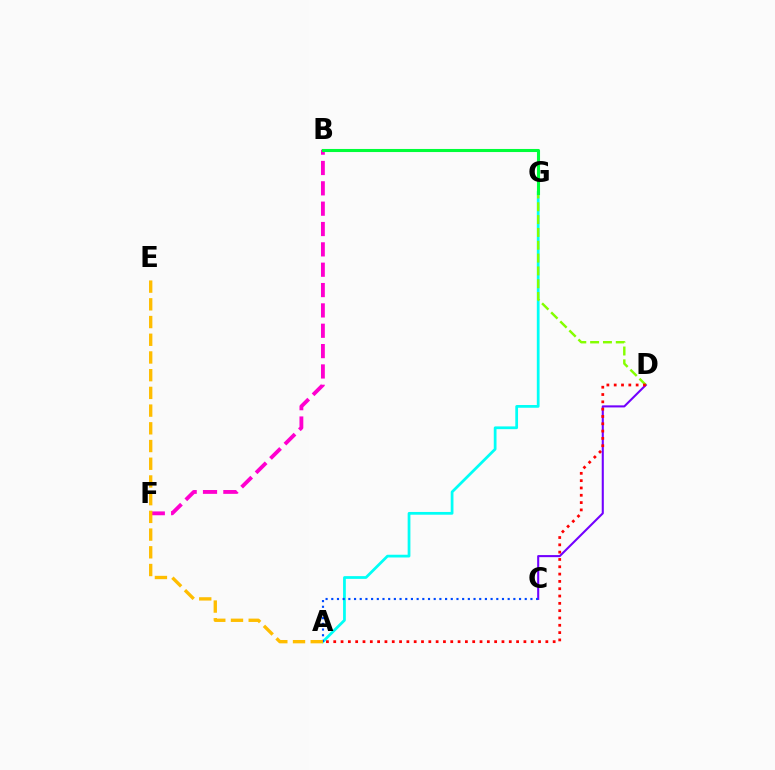{('A', 'G'): [{'color': '#00fff6', 'line_style': 'solid', 'thickness': 1.98}], ('C', 'D'): [{'color': '#7200ff', 'line_style': 'solid', 'thickness': 1.5}], ('D', 'G'): [{'color': '#84ff00', 'line_style': 'dashed', 'thickness': 1.74}], ('A', 'C'): [{'color': '#004bff', 'line_style': 'dotted', 'thickness': 1.55}], ('B', 'F'): [{'color': '#ff00cf', 'line_style': 'dashed', 'thickness': 2.76}], ('A', 'D'): [{'color': '#ff0000', 'line_style': 'dotted', 'thickness': 1.99}], ('B', 'G'): [{'color': '#00ff39', 'line_style': 'solid', 'thickness': 2.22}], ('A', 'E'): [{'color': '#ffbd00', 'line_style': 'dashed', 'thickness': 2.41}]}